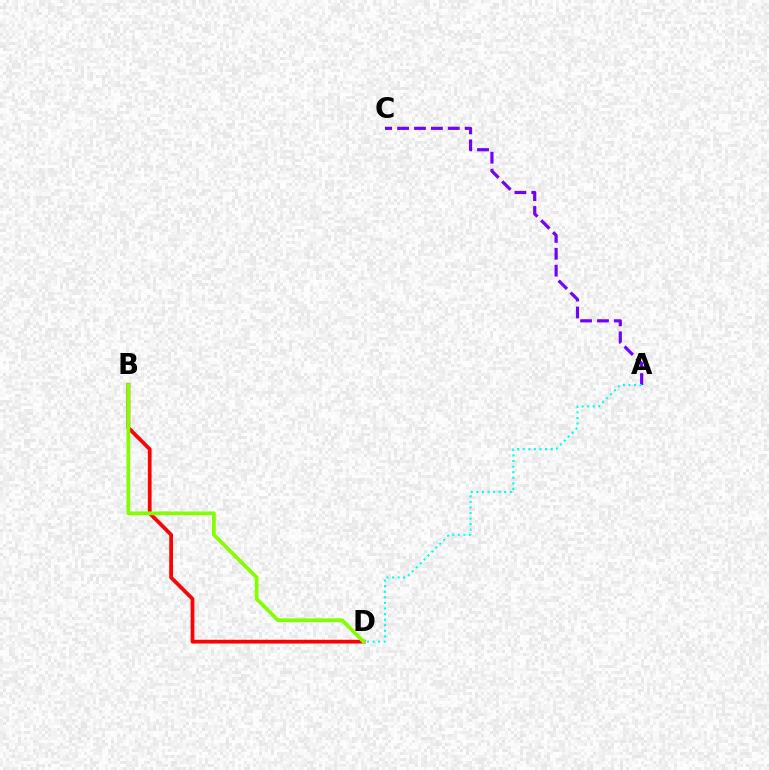{('B', 'D'): [{'color': '#ff0000', 'line_style': 'solid', 'thickness': 2.7}, {'color': '#84ff00', 'line_style': 'solid', 'thickness': 2.7}], ('A', 'C'): [{'color': '#7200ff', 'line_style': 'dashed', 'thickness': 2.29}], ('A', 'D'): [{'color': '#00fff6', 'line_style': 'dotted', 'thickness': 1.51}]}